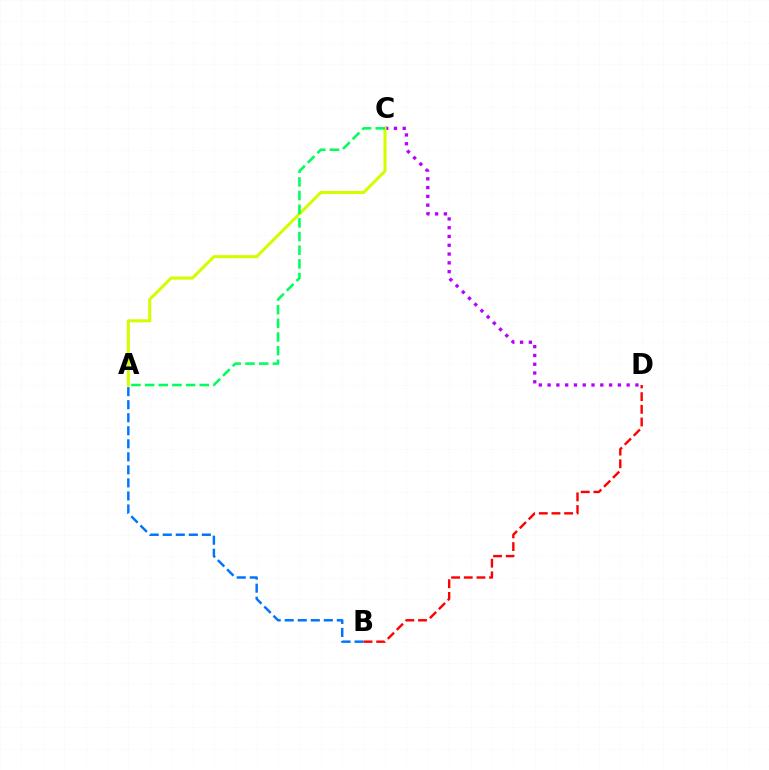{('C', 'D'): [{'color': '#b900ff', 'line_style': 'dotted', 'thickness': 2.39}], ('B', 'D'): [{'color': '#ff0000', 'line_style': 'dashed', 'thickness': 1.72}], ('A', 'B'): [{'color': '#0074ff', 'line_style': 'dashed', 'thickness': 1.77}], ('A', 'C'): [{'color': '#d1ff00', 'line_style': 'solid', 'thickness': 2.21}, {'color': '#00ff5c', 'line_style': 'dashed', 'thickness': 1.86}]}